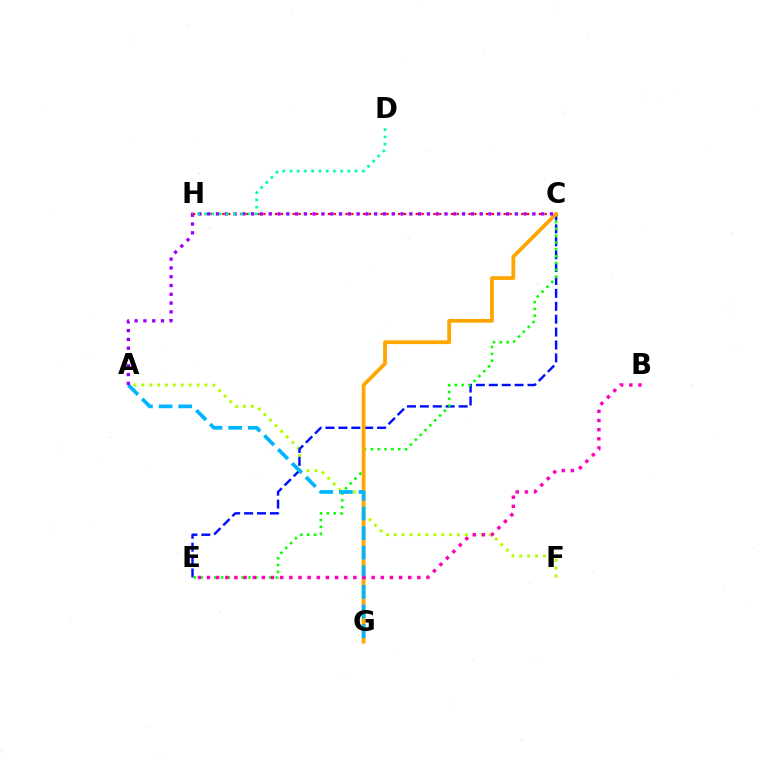{('A', 'F'): [{'color': '#b3ff00', 'line_style': 'dotted', 'thickness': 2.15}], ('C', 'H'): [{'color': '#ff0000', 'line_style': 'dotted', 'thickness': 1.59}], ('C', 'E'): [{'color': '#0010ff', 'line_style': 'dashed', 'thickness': 1.75}, {'color': '#08ff00', 'line_style': 'dotted', 'thickness': 1.86}], ('C', 'G'): [{'color': '#ffa500', 'line_style': 'solid', 'thickness': 2.69}], ('A', 'G'): [{'color': '#00b5ff', 'line_style': 'dashed', 'thickness': 2.66}], ('B', 'E'): [{'color': '#ff00bd', 'line_style': 'dotted', 'thickness': 2.48}], ('A', 'C'): [{'color': '#9b00ff', 'line_style': 'dotted', 'thickness': 2.39}], ('D', 'H'): [{'color': '#00ff9d', 'line_style': 'dotted', 'thickness': 1.96}]}